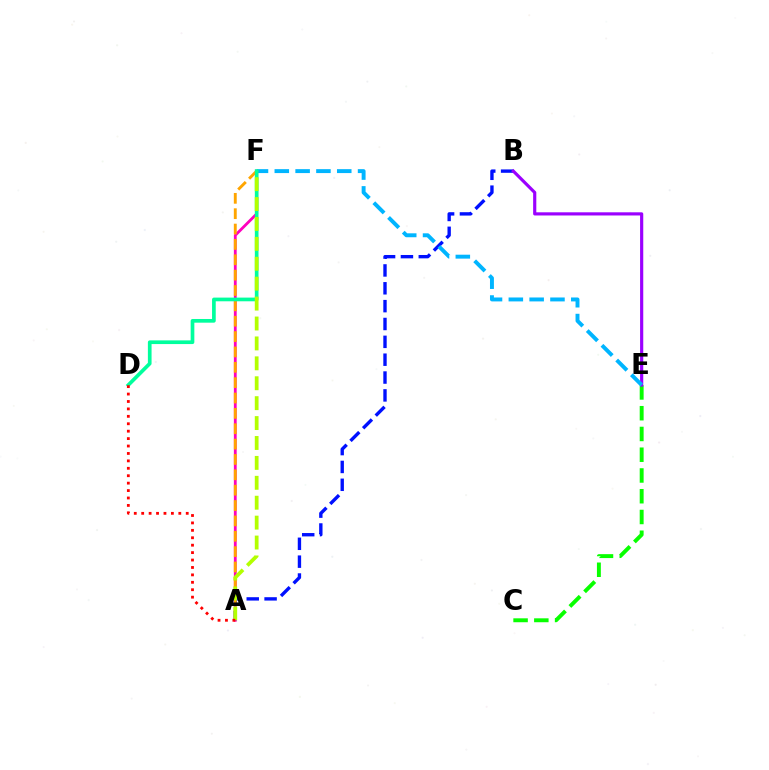{('A', 'F'): [{'color': '#ff00bd', 'line_style': 'solid', 'thickness': 2.02}, {'color': '#ffa500', 'line_style': 'dashed', 'thickness': 2.09}, {'color': '#b3ff00', 'line_style': 'dashed', 'thickness': 2.7}], ('A', 'B'): [{'color': '#0010ff', 'line_style': 'dashed', 'thickness': 2.43}], ('C', 'E'): [{'color': '#08ff00', 'line_style': 'dashed', 'thickness': 2.82}], ('B', 'E'): [{'color': '#9b00ff', 'line_style': 'solid', 'thickness': 2.28}], ('E', 'F'): [{'color': '#00b5ff', 'line_style': 'dashed', 'thickness': 2.83}], ('D', 'F'): [{'color': '#00ff9d', 'line_style': 'solid', 'thickness': 2.65}], ('A', 'D'): [{'color': '#ff0000', 'line_style': 'dotted', 'thickness': 2.02}]}